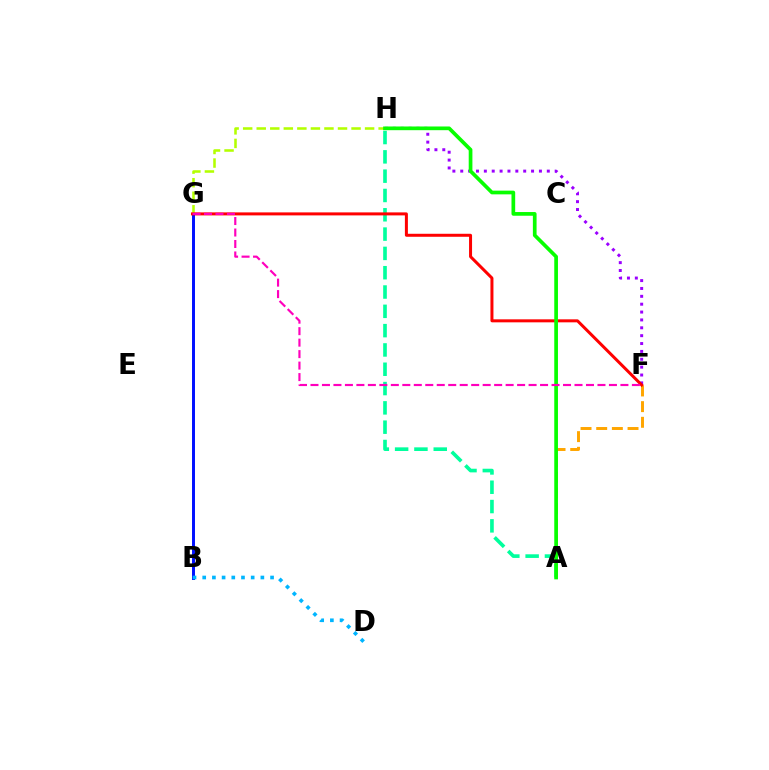{('B', 'G'): [{'color': '#0010ff', 'line_style': 'solid', 'thickness': 2.13}], ('A', 'H'): [{'color': '#00ff9d', 'line_style': 'dashed', 'thickness': 2.62}, {'color': '#08ff00', 'line_style': 'solid', 'thickness': 2.66}], ('A', 'F'): [{'color': '#ffa500', 'line_style': 'dashed', 'thickness': 2.13}], ('B', 'D'): [{'color': '#00b5ff', 'line_style': 'dotted', 'thickness': 2.63}], ('G', 'H'): [{'color': '#b3ff00', 'line_style': 'dashed', 'thickness': 1.84}], ('F', 'H'): [{'color': '#9b00ff', 'line_style': 'dotted', 'thickness': 2.14}], ('F', 'G'): [{'color': '#ff0000', 'line_style': 'solid', 'thickness': 2.16}, {'color': '#ff00bd', 'line_style': 'dashed', 'thickness': 1.56}]}